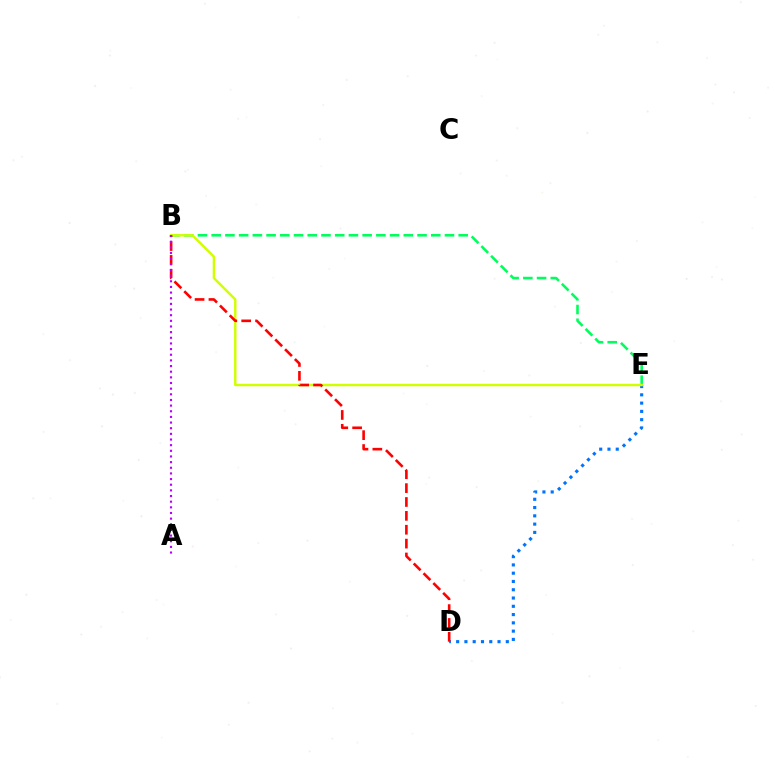{('D', 'E'): [{'color': '#0074ff', 'line_style': 'dotted', 'thickness': 2.25}], ('B', 'E'): [{'color': '#00ff5c', 'line_style': 'dashed', 'thickness': 1.86}, {'color': '#d1ff00', 'line_style': 'solid', 'thickness': 1.75}], ('B', 'D'): [{'color': '#ff0000', 'line_style': 'dashed', 'thickness': 1.88}], ('A', 'B'): [{'color': '#b900ff', 'line_style': 'dotted', 'thickness': 1.54}]}